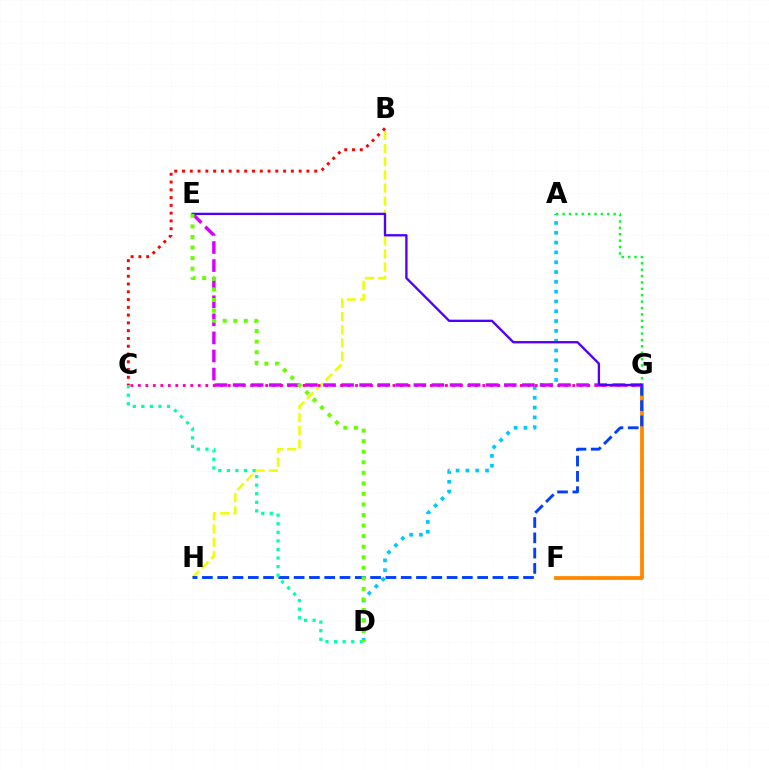{('F', 'G'): [{'color': '#ff8800', 'line_style': 'solid', 'thickness': 2.73}], ('B', 'H'): [{'color': '#eeff00', 'line_style': 'dashed', 'thickness': 1.79}], ('A', 'D'): [{'color': '#00c7ff', 'line_style': 'dotted', 'thickness': 2.67}], ('A', 'G'): [{'color': '#00ff27', 'line_style': 'dotted', 'thickness': 1.73}], ('C', 'G'): [{'color': '#ff00a0', 'line_style': 'dotted', 'thickness': 2.03}], ('G', 'H'): [{'color': '#003fff', 'line_style': 'dashed', 'thickness': 2.08}], ('E', 'G'): [{'color': '#d600ff', 'line_style': 'dashed', 'thickness': 2.46}, {'color': '#4f00ff', 'line_style': 'solid', 'thickness': 1.68}], ('C', 'D'): [{'color': '#00ffaf', 'line_style': 'dotted', 'thickness': 2.33}], ('D', 'E'): [{'color': '#66ff00', 'line_style': 'dotted', 'thickness': 2.87}], ('B', 'C'): [{'color': '#ff0000', 'line_style': 'dotted', 'thickness': 2.11}]}